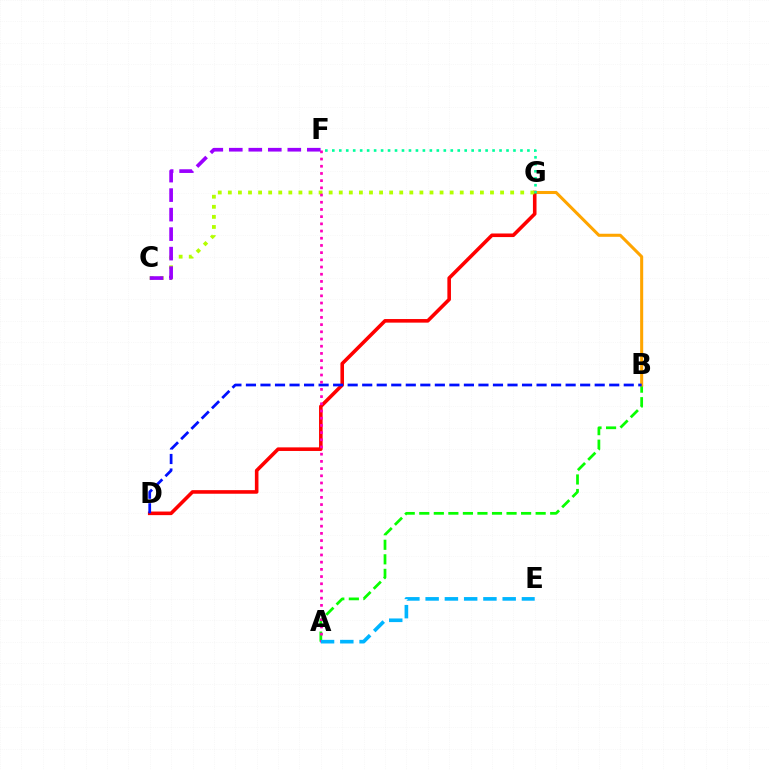{('A', 'B'): [{'color': '#08ff00', 'line_style': 'dashed', 'thickness': 1.98}], ('B', 'G'): [{'color': '#ffa500', 'line_style': 'solid', 'thickness': 2.2}], ('D', 'G'): [{'color': '#ff0000', 'line_style': 'solid', 'thickness': 2.58}], ('B', 'D'): [{'color': '#0010ff', 'line_style': 'dashed', 'thickness': 1.97}], ('F', 'G'): [{'color': '#00ff9d', 'line_style': 'dotted', 'thickness': 1.89}], ('C', 'G'): [{'color': '#b3ff00', 'line_style': 'dotted', 'thickness': 2.74}], ('A', 'F'): [{'color': '#ff00bd', 'line_style': 'dotted', 'thickness': 1.96}], ('C', 'F'): [{'color': '#9b00ff', 'line_style': 'dashed', 'thickness': 2.65}], ('A', 'E'): [{'color': '#00b5ff', 'line_style': 'dashed', 'thickness': 2.62}]}